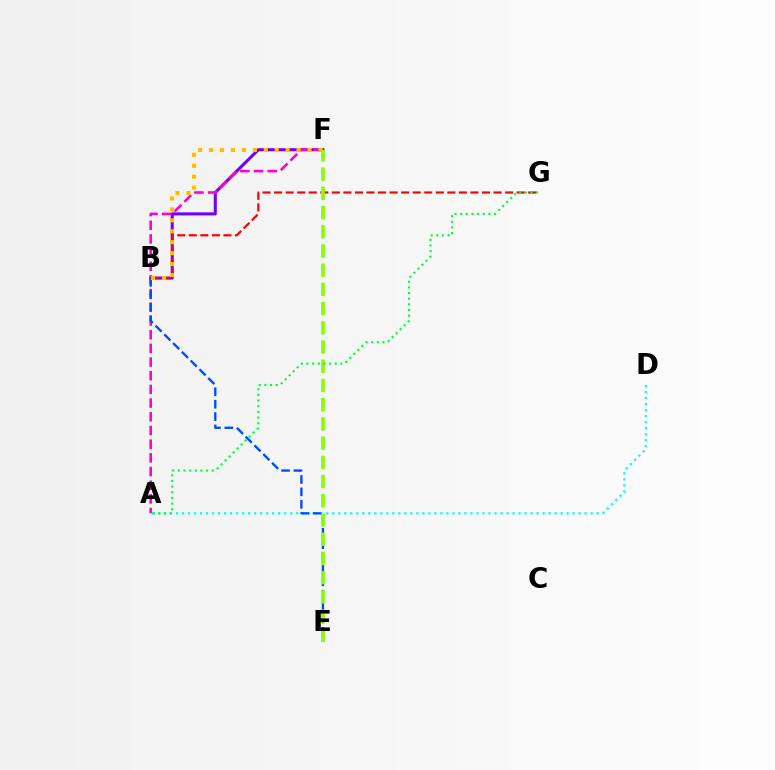{('B', 'F'): [{'color': '#7200ff', 'line_style': 'solid', 'thickness': 2.21}, {'color': '#ffbd00', 'line_style': 'dotted', 'thickness': 2.97}], ('A', 'F'): [{'color': '#ff00cf', 'line_style': 'dashed', 'thickness': 1.86}], ('A', 'D'): [{'color': '#00fff6', 'line_style': 'dotted', 'thickness': 1.63}], ('B', 'E'): [{'color': '#004bff', 'line_style': 'dashed', 'thickness': 1.68}], ('B', 'G'): [{'color': '#ff0000', 'line_style': 'dashed', 'thickness': 1.57}], ('E', 'F'): [{'color': '#84ff00', 'line_style': 'dashed', 'thickness': 2.61}], ('A', 'G'): [{'color': '#00ff39', 'line_style': 'dotted', 'thickness': 1.54}]}